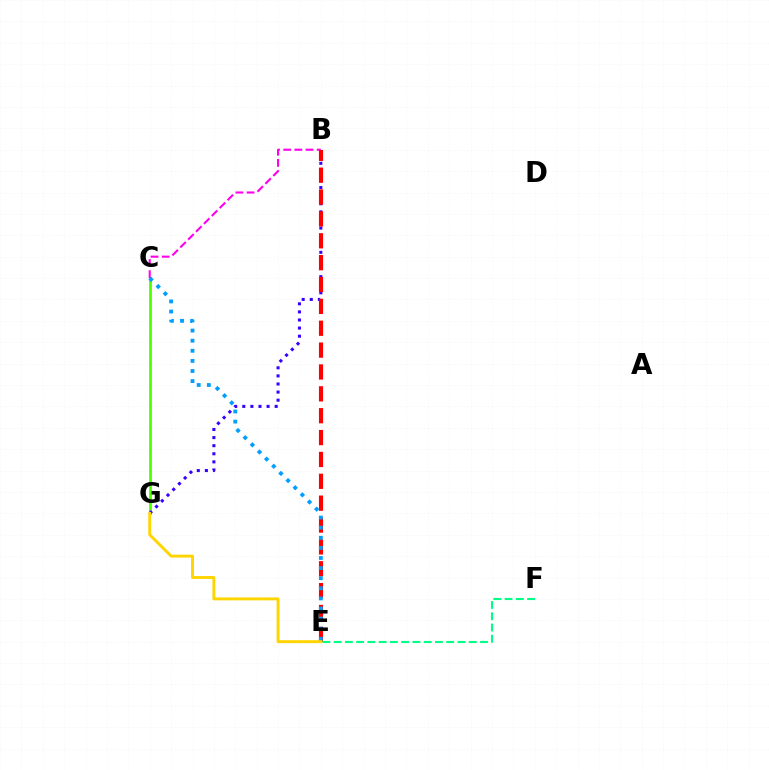{('C', 'G'): [{'color': '#4fff00', 'line_style': 'solid', 'thickness': 1.99}], ('B', 'C'): [{'color': '#ff00ed', 'line_style': 'dashed', 'thickness': 1.51}], ('B', 'G'): [{'color': '#3700ff', 'line_style': 'dotted', 'thickness': 2.2}], ('B', 'E'): [{'color': '#ff0000', 'line_style': 'dashed', 'thickness': 2.97}], ('C', 'E'): [{'color': '#009eff', 'line_style': 'dotted', 'thickness': 2.75}], ('E', 'F'): [{'color': '#00ff86', 'line_style': 'dashed', 'thickness': 1.53}], ('E', 'G'): [{'color': '#ffd500', 'line_style': 'solid', 'thickness': 2.1}]}